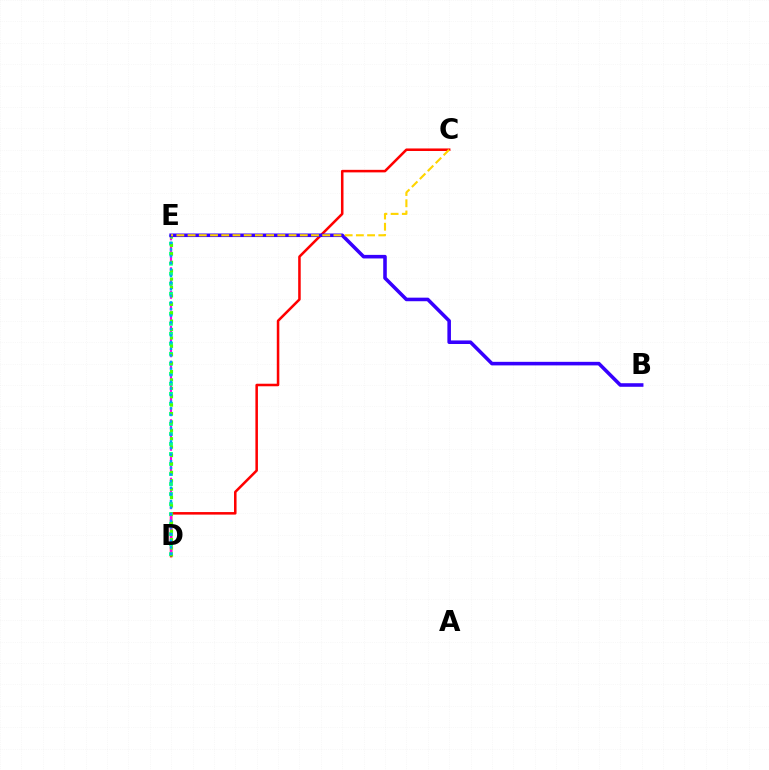{('C', 'D'): [{'color': '#ff0000', 'line_style': 'solid', 'thickness': 1.83}], ('D', 'E'): [{'color': '#ff00ed', 'line_style': 'dashed', 'thickness': 1.59}, {'color': '#00ff86', 'line_style': 'dotted', 'thickness': 2.72}, {'color': '#4fff00', 'line_style': 'dotted', 'thickness': 2.28}, {'color': '#009eff', 'line_style': 'dotted', 'thickness': 1.8}], ('B', 'E'): [{'color': '#3700ff', 'line_style': 'solid', 'thickness': 2.57}], ('C', 'E'): [{'color': '#ffd500', 'line_style': 'dashed', 'thickness': 1.52}]}